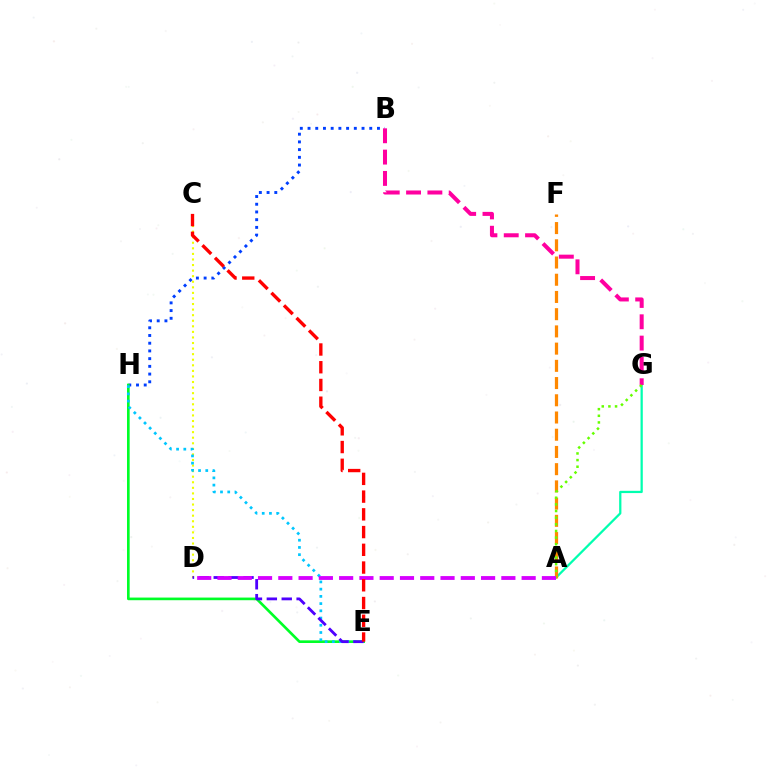{('A', 'G'): [{'color': '#00ffaf', 'line_style': 'solid', 'thickness': 1.62}, {'color': '#66ff00', 'line_style': 'dotted', 'thickness': 1.81}], ('C', 'D'): [{'color': '#eeff00', 'line_style': 'dotted', 'thickness': 1.51}], ('B', 'H'): [{'color': '#003fff', 'line_style': 'dotted', 'thickness': 2.1}], ('E', 'H'): [{'color': '#00ff27', 'line_style': 'solid', 'thickness': 1.91}, {'color': '#00c7ff', 'line_style': 'dotted', 'thickness': 1.96}], ('B', 'G'): [{'color': '#ff00a0', 'line_style': 'dashed', 'thickness': 2.9}], ('D', 'E'): [{'color': '#4f00ff', 'line_style': 'dashed', 'thickness': 2.02}], ('A', 'F'): [{'color': '#ff8800', 'line_style': 'dashed', 'thickness': 2.34}], ('A', 'D'): [{'color': '#d600ff', 'line_style': 'dashed', 'thickness': 2.75}], ('C', 'E'): [{'color': '#ff0000', 'line_style': 'dashed', 'thickness': 2.41}]}